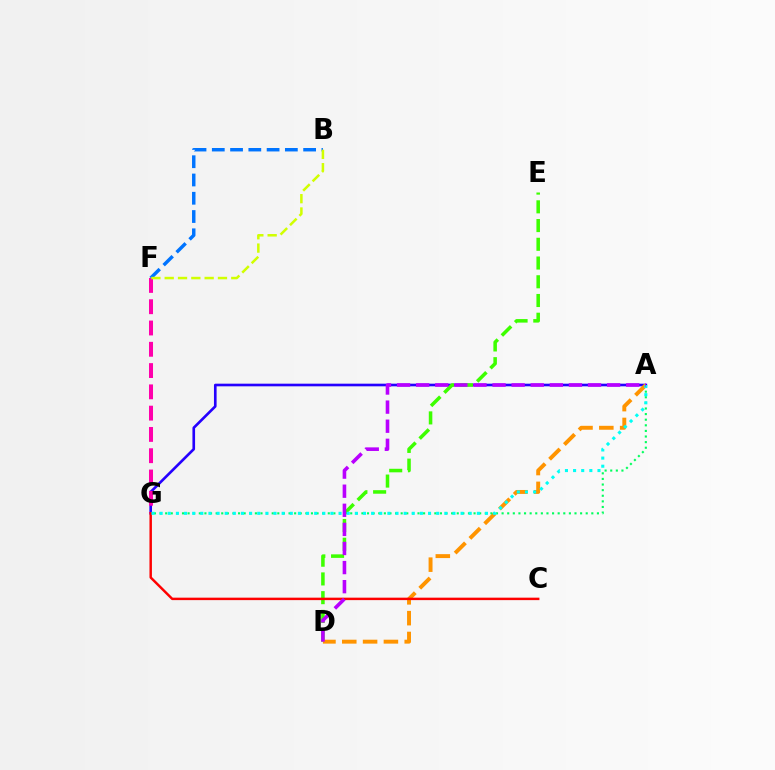{('A', 'G'): [{'color': '#2500ff', 'line_style': 'solid', 'thickness': 1.9}, {'color': '#00ff5c', 'line_style': 'dotted', 'thickness': 1.52}, {'color': '#00fff6', 'line_style': 'dotted', 'thickness': 2.21}], ('D', 'E'): [{'color': '#3dff00', 'line_style': 'dashed', 'thickness': 2.54}], ('F', 'G'): [{'color': '#ff00ac', 'line_style': 'dashed', 'thickness': 2.89}], ('A', 'D'): [{'color': '#ff9400', 'line_style': 'dashed', 'thickness': 2.83}, {'color': '#b900ff', 'line_style': 'dashed', 'thickness': 2.59}], ('B', 'F'): [{'color': '#0074ff', 'line_style': 'dashed', 'thickness': 2.48}, {'color': '#d1ff00', 'line_style': 'dashed', 'thickness': 1.81}], ('C', 'G'): [{'color': '#ff0000', 'line_style': 'solid', 'thickness': 1.77}]}